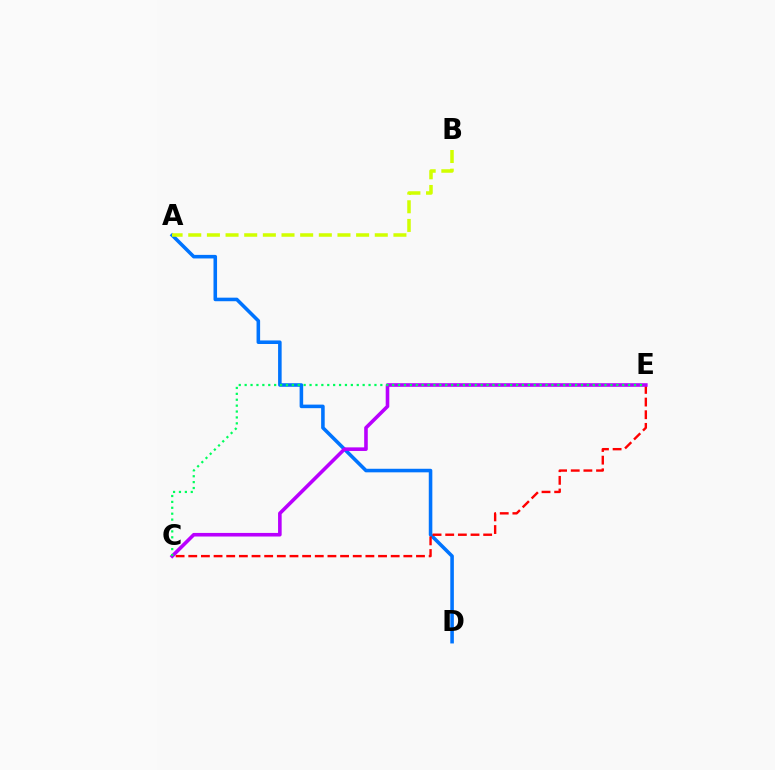{('A', 'D'): [{'color': '#0074ff', 'line_style': 'solid', 'thickness': 2.57}], ('C', 'E'): [{'color': '#ff0000', 'line_style': 'dashed', 'thickness': 1.72}, {'color': '#b900ff', 'line_style': 'solid', 'thickness': 2.59}, {'color': '#00ff5c', 'line_style': 'dotted', 'thickness': 1.6}], ('A', 'B'): [{'color': '#d1ff00', 'line_style': 'dashed', 'thickness': 2.53}]}